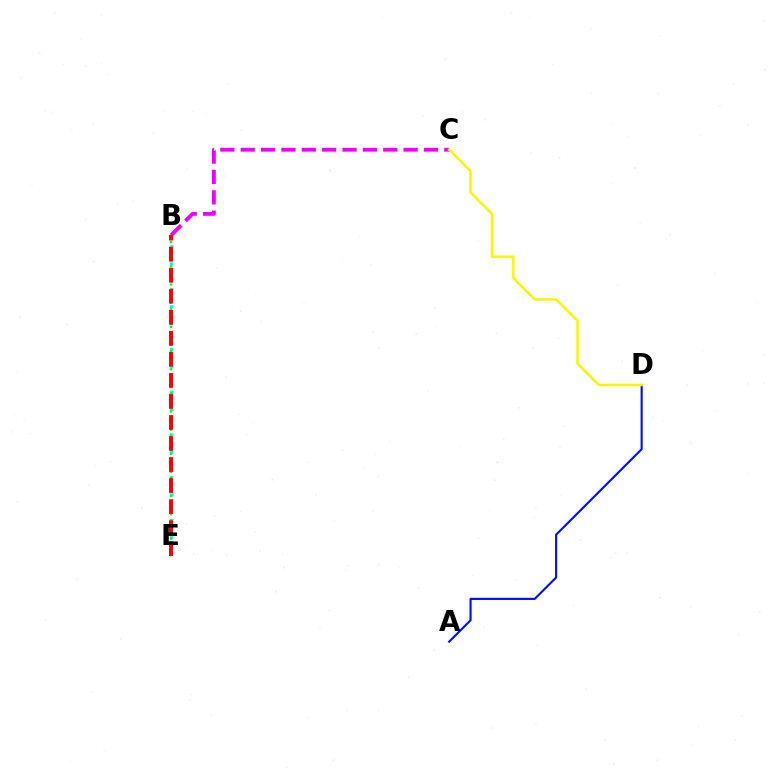{('A', 'D'): [{'color': '#0010ff', 'line_style': 'solid', 'thickness': 1.54}], ('B', 'C'): [{'color': '#ee00ff', 'line_style': 'dashed', 'thickness': 2.77}], ('B', 'E'): [{'color': '#00fff6', 'line_style': 'dotted', 'thickness': 2.33}, {'color': '#08ff00', 'line_style': 'dotted', 'thickness': 1.64}, {'color': '#ff0000', 'line_style': 'dashed', 'thickness': 2.86}], ('C', 'D'): [{'color': '#fcf500', 'line_style': 'solid', 'thickness': 1.78}]}